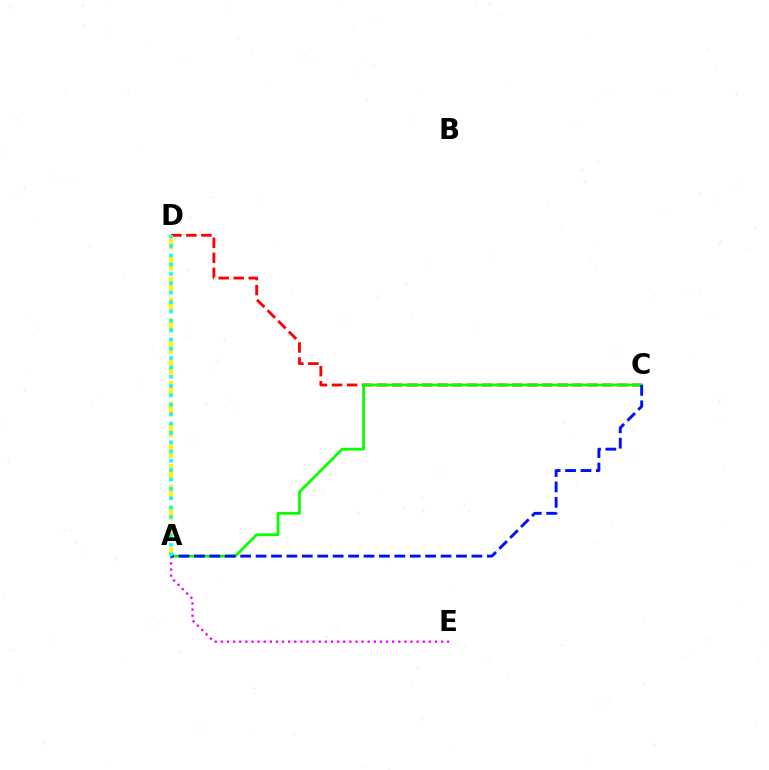{('A', 'E'): [{'color': '#ee00ff', 'line_style': 'dotted', 'thickness': 1.66}], ('C', 'D'): [{'color': '#ff0000', 'line_style': 'dashed', 'thickness': 2.04}], ('A', 'C'): [{'color': '#08ff00', 'line_style': 'solid', 'thickness': 1.98}, {'color': '#0010ff', 'line_style': 'dashed', 'thickness': 2.09}], ('A', 'D'): [{'color': '#fcf500', 'line_style': 'dashed', 'thickness': 2.83}, {'color': '#00fff6', 'line_style': 'dotted', 'thickness': 2.54}]}